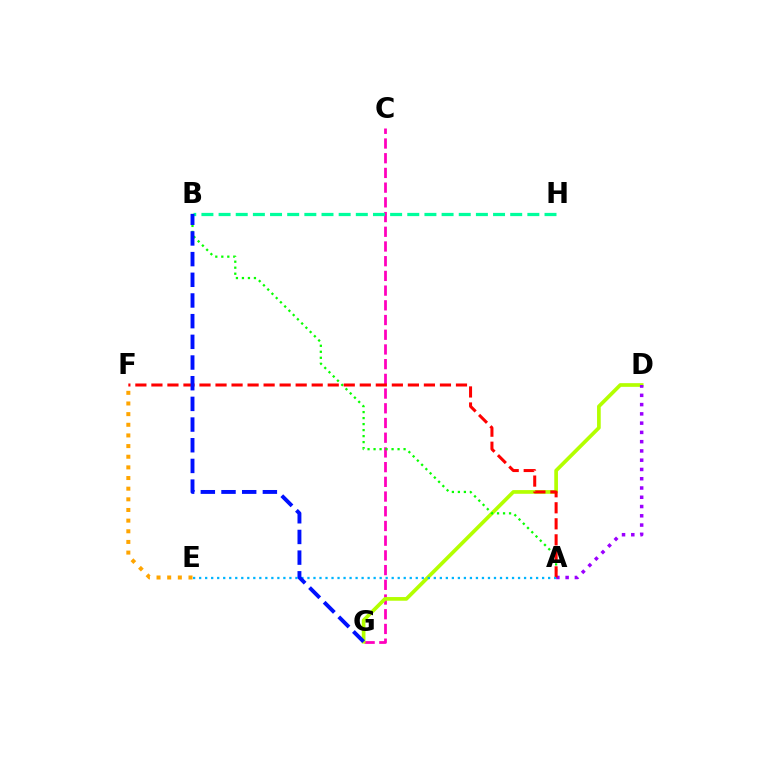{('C', 'G'): [{'color': '#ff00bd', 'line_style': 'dashed', 'thickness': 2.0}], ('B', 'H'): [{'color': '#00ff9d', 'line_style': 'dashed', 'thickness': 2.33}], ('E', 'F'): [{'color': '#ffa500', 'line_style': 'dotted', 'thickness': 2.89}], ('D', 'G'): [{'color': '#b3ff00', 'line_style': 'solid', 'thickness': 2.65}], ('A', 'B'): [{'color': '#08ff00', 'line_style': 'dotted', 'thickness': 1.63}], ('A', 'D'): [{'color': '#9b00ff', 'line_style': 'dotted', 'thickness': 2.52}], ('A', 'F'): [{'color': '#ff0000', 'line_style': 'dashed', 'thickness': 2.18}], ('A', 'E'): [{'color': '#00b5ff', 'line_style': 'dotted', 'thickness': 1.63}], ('B', 'G'): [{'color': '#0010ff', 'line_style': 'dashed', 'thickness': 2.81}]}